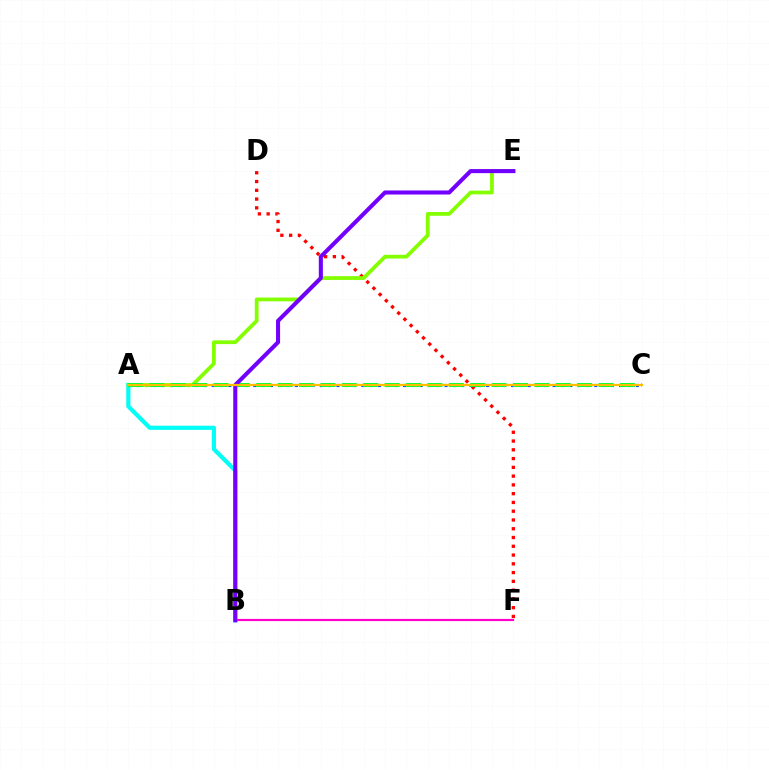{('D', 'F'): [{'color': '#ff0000', 'line_style': 'dotted', 'thickness': 2.38}], ('A', 'C'): [{'color': '#004bff', 'line_style': 'dotted', 'thickness': 2.26}, {'color': '#00ff39', 'line_style': 'dashed', 'thickness': 2.91}, {'color': '#ffbd00', 'line_style': 'solid', 'thickness': 1.58}], ('B', 'F'): [{'color': '#ff00cf', 'line_style': 'solid', 'thickness': 1.58}], ('A', 'E'): [{'color': '#84ff00', 'line_style': 'solid', 'thickness': 2.71}], ('A', 'B'): [{'color': '#00fff6', 'line_style': 'solid', 'thickness': 2.99}], ('B', 'E'): [{'color': '#7200ff', 'line_style': 'solid', 'thickness': 2.93}]}